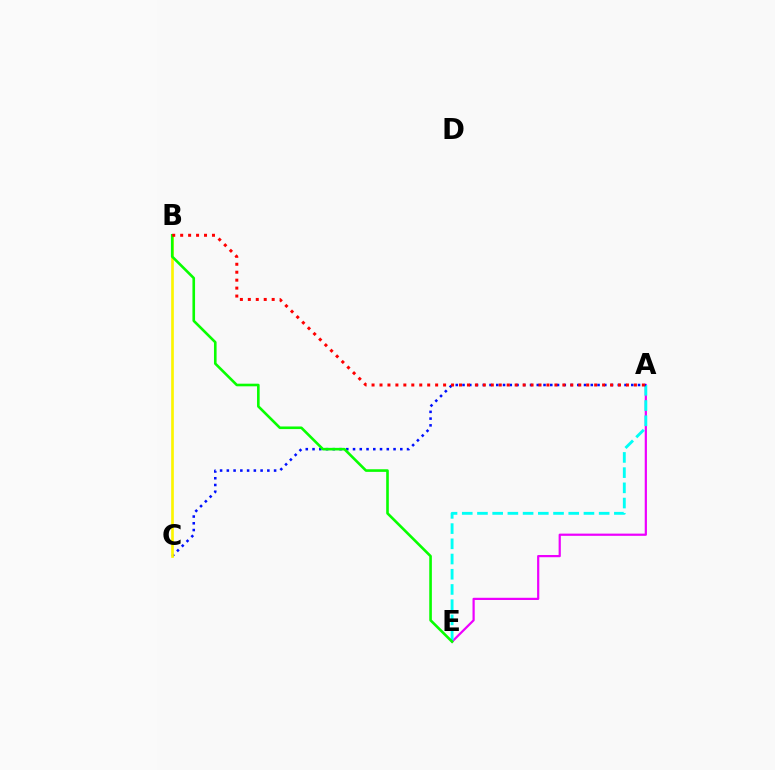{('A', 'E'): [{'color': '#ee00ff', 'line_style': 'solid', 'thickness': 1.59}, {'color': '#00fff6', 'line_style': 'dashed', 'thickness': 2.07}], ('A', 'C'): [{'color': '#0010ff', 'line_style': 'dotted', 'thickness': 1.83}], ('B', 'C'): [{'color': '#fcf500', 'line_style': 'solid', 'thickness': 1.93}], ('B', 'E'): [{'color': '#08ff00', 'line_style': 'solid', 'thickness': 1.88}], ('A', 'B'): [{'color': '#ff0000', 'line_style': 'dotted', 'thickness': 2.16}]}